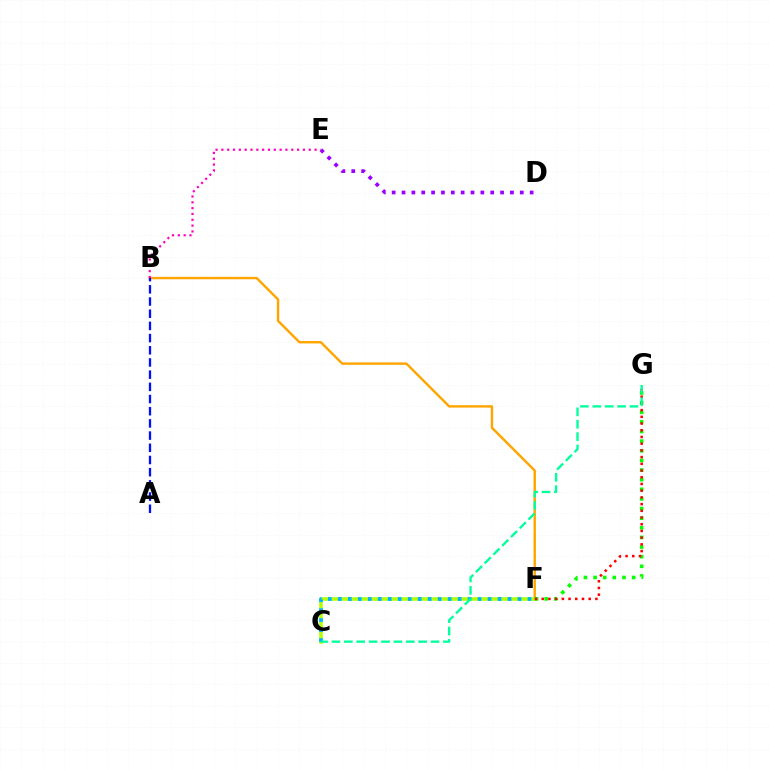{('B', 'F'): [{'color': '#ffa500', 'line_style': 'solid', 'thickness': 1.73}], ('C', 'F'): [{'color': '#b3ff00', 'line_style': 'solid', 'thickness': 2.56}, {'color': '#00b5ff', 'line_style': 'dotted', 'thickness': 2.71}], ('F', 'G'): [{'color': '#08ff00', 'line_style': 'dotted', 'thickness': 2.62}, {'color': '#ff0000', 'line_style': 'dotted', 'thickness': 1.82}], ('D', 'E'): [{'color': '#9b00ff', 'line_style': 'dotted', 'thickness': 2.68}], ('C', 'G'): [{'color': '#00ff9d', 'line_style': 'dashed', 'thickness': 1.68}], ('B', 'E'): [{'color': '#ff00bd', 'line_style': 'dotted', 'thickness': 1.58}], ('A', 'B'): [{'color': '#0010ff', 'line_style': 'dashed', 'thickness': 1.66}]}